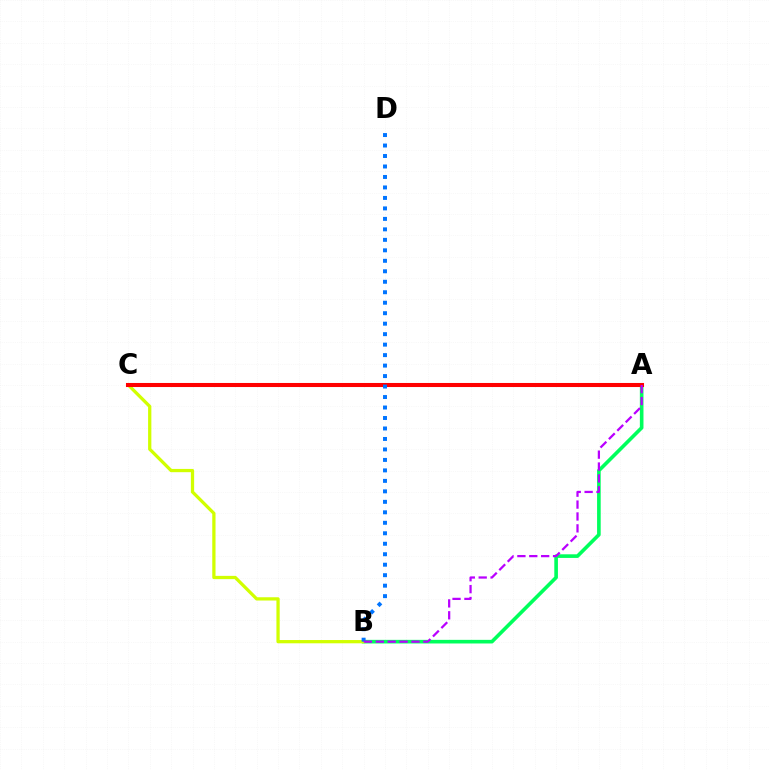{('A', 'B'): [{'color': '#00ff5c', 'line_style': 'solid', 'thickness': 2.61}, {'color': '#b900ff', 'line_style': 'dashed', 'thickness': 1.61}], ('B', 'C'): [{'color': '#d1ff00', 'line_style': 'solid', 'thickness': 2.35}], ('A', 'C'): [{'color': '#ff0000', 'line_style': 'solid', 'thickness': 2.93}], ('B', 'D'): [{'color': '#0074ff', 'line_style': 'dotted', 'thickness': 2.85}]}